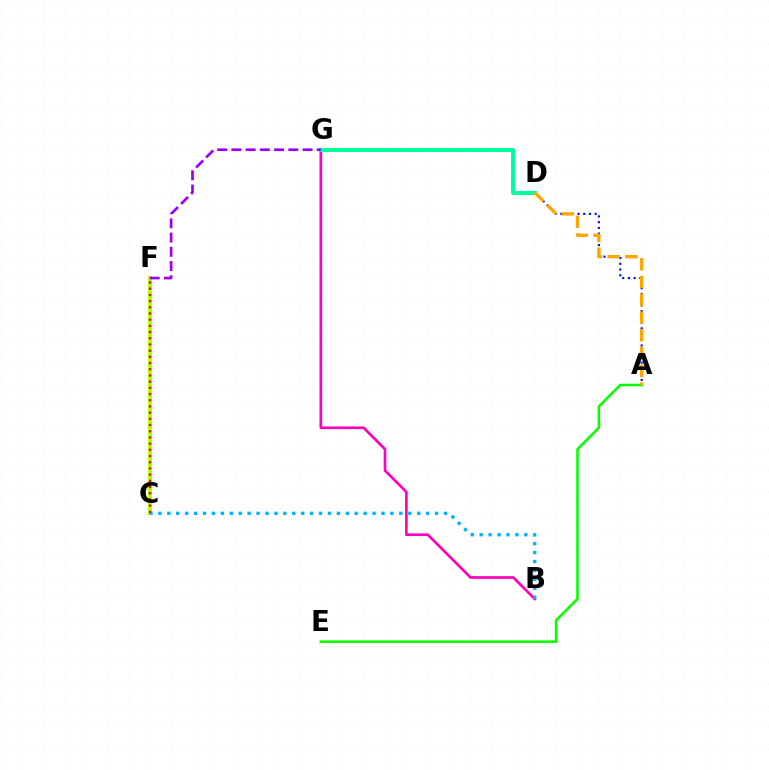{('A', 'D'): [{'color': '#0010ff', 'line_style': 'dotted', 'thickness': 1.56}, {'color': '#ffa500', 'line_style': 'dashed', 'thickness': 2.41}], ('B', 'G'): [{'color': '#ff00bd', 'line_style': 'solid', 'thickness': 1.92}], ('C', 'F'): [{'color': '#b3ff00', 'line_style': 'solid', 'thickness': 2.89}, {'color': '#ff0000', 'line_style': 'dotted', 'thickness': 1.68}], ('A', 'E'): [{'color': '#08ff00', 'line_style': 'solid', 'thickness': 1.86}], ('D', 'G'): [{'color': '#00ff9d', 'line_style': 'solid', 'thickness': 2.9}], ('B', 'C'): [{'color': '#00b5ff', 'line_style': 'dotted', 'thickness': 2.42}], ('F', 'G'): [{'color': '#9b00ff', 'line_style': 'dashed', 'thickness': 1.93}]}